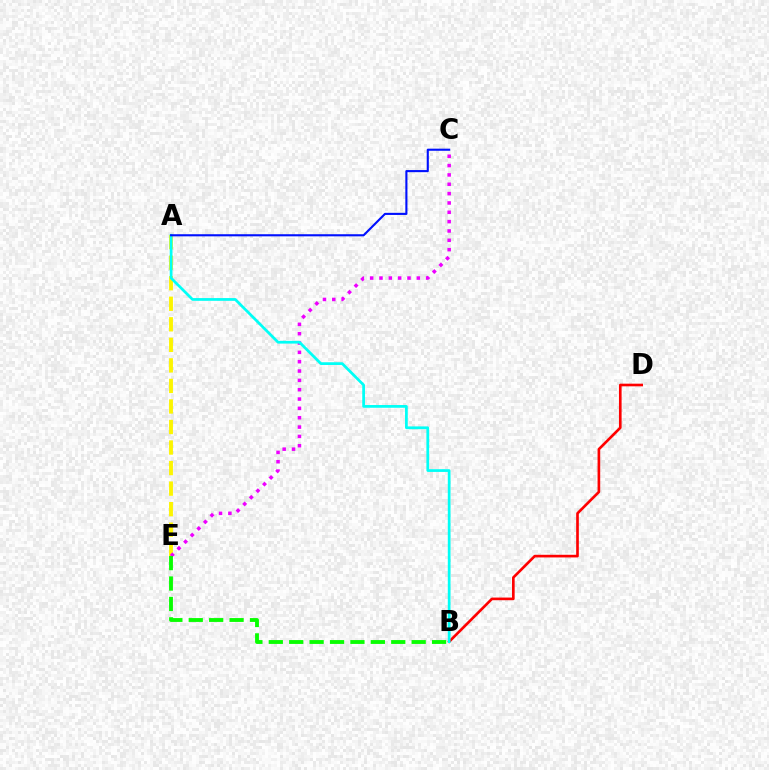{('A', 'E'): [{'color': '#fcf500', 'line_style': 'dashed', 'thickness': 2.79}], ('B', 'D'): [{'color': '#ff0000', 'line_style': 'solid', 'thickness': 1.91}], ('C', 'E'): [{'color': '#ee00ff', 'line_style': 'dotted', 'thickness': 2.54}], ('A', 'B'): [{'color': '#00fff6', 'line_style': 'solid', 'thickness': 1.97}], ('A', 'C'): [{'color': '#0010ff', 'line_style': 'solid', 'thickness': 1.52}], ('B', 'E'): [{'color': '#08ff00', 'line_style': 'dashed', 'thickness': 2.77}]}